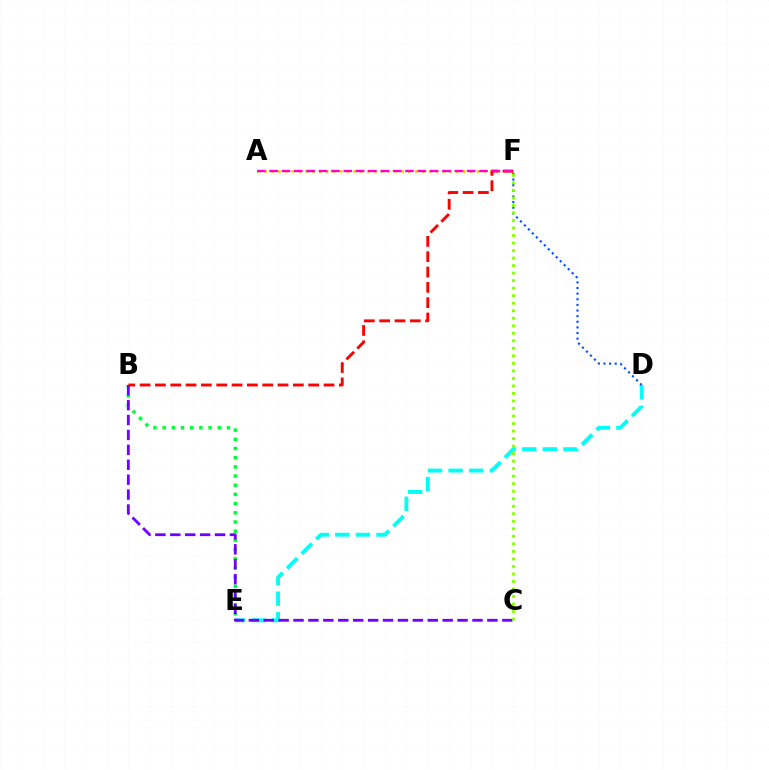{('B', 'E'): [{'color': '#00ff39', 'line_style': 'dotted', 'thickness': 2.5}], ('D', 'E'): [{'color': '#00fff6', 'line_style': 'dashed', 'thickness': 2.8}], ('A', 'F'): [{'color': '#ffbd00', 'line_style': 'dotted', 'thickness': 1.86}, {'color': '#ff00cf', 'line_style': 'dashed', 'thickness': 1.68}], ('B', 'C'): [{'color': '#7200ff', 'line_style': 'dashed', 'thickness': 2.03}], ('B', 'F'): [{'color': '#ff0000', 'line_style': 'dashed', 'thickness': 2.08}], ('D', 'F'): [{'color': '#004bff', 'line_style': 'dotted', 'thickness': 1.53}], ('C', 'F'): [{'color': '#84ff00', 'line_style': 'dotted', 'thickness': 2.04}]}